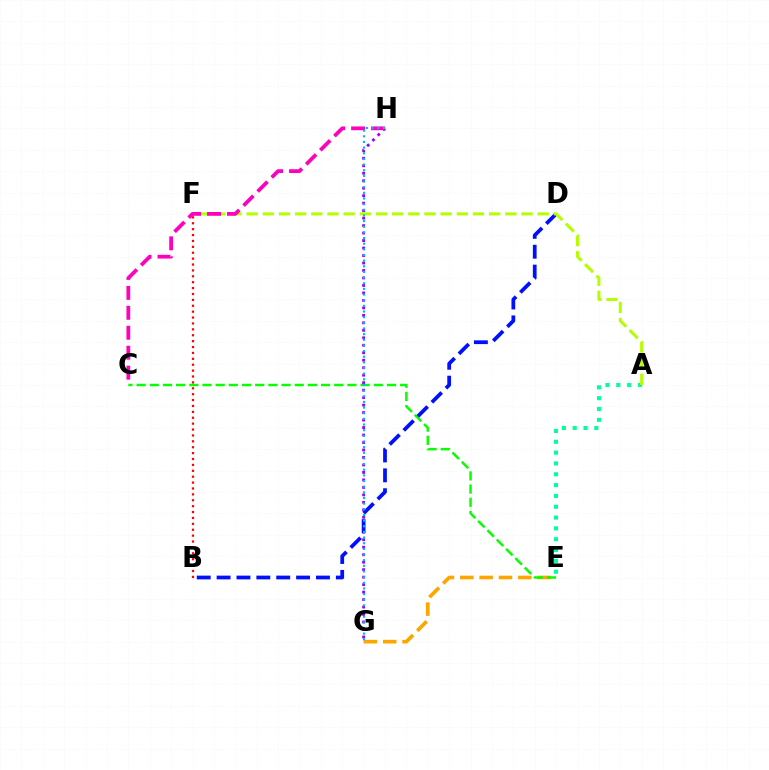{('A', 'E'): [{'color': '#00ff9d', 'line_style': 'dotted', 'thickness': 2.94}], ('E', 'G'): [{'color': '#ffa500', 'line_style': 'dashed', 'thickness': 2.63}], ('C', 'E'): [{'color': '#08ff00', 'line_style': 'dashed', 'thickness': 1.79}], ('G', 'H'): [{'color': '#9b00ff', 'line_style': 'dotted', 'thickness': 2.03}, {'color': '#00b5ff', 'line_style': 'dotted', 'thickness': 1.54}], ('B', 'D'): [{'color': '#0010ff', 'line_style': 'dashed', 'thickness': 2.7}], ('A', 'F'): [{'color': '#b3ff00', 'line_style': 'dashed', 'thickness': 2.2}], ('B', 'F'): [{'color': '#ff0000', 'line_style': 'dotted', 'thickness': 1.6}], ('C', 'H'): [{'color': '#ff00bd', 'line_style': 'dashed', 'thickness': 2.71}]}